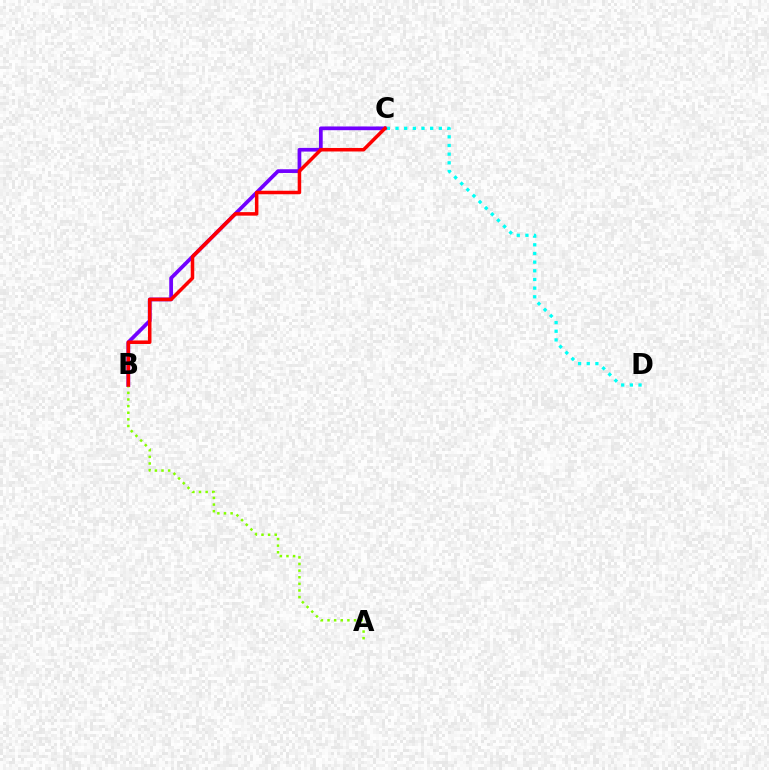{('B', 'C'): [{'color': '#7200ff', 'line_style': 'solid', 'thickness': 2.68}, {'color': '#ff0000', 'line_style': 'solid', 'thickness': 2.53}], ('C', 'D'): [{'color': '#00fff6', 'line_style': 'dotted', 'thickness': 2.35}], ('A', 'B'): [{'color': '#84ff00', 'line_style': 'dotted', 'thickness': 1.8}]}